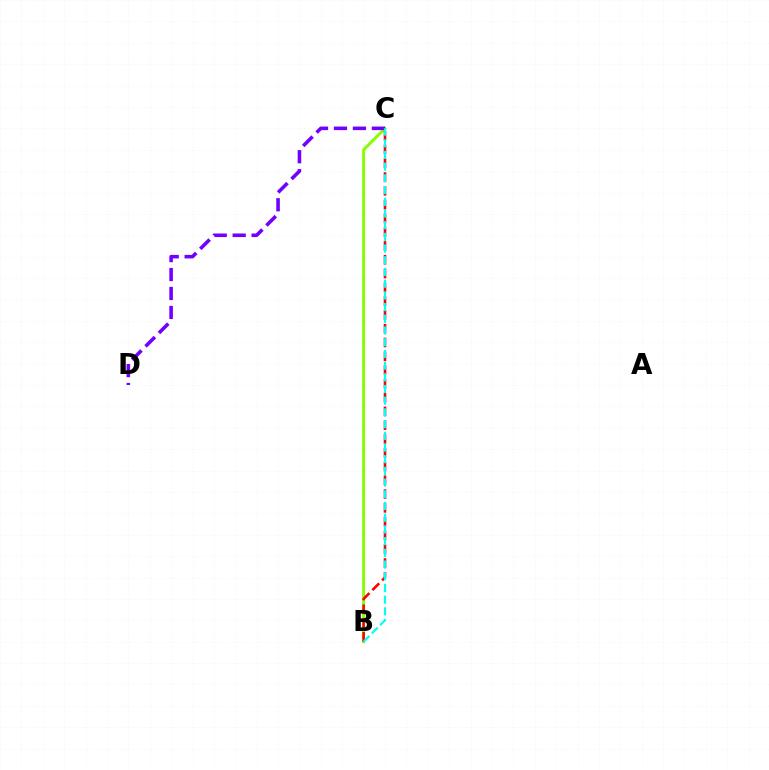{('B', 'C'): [{'color': '#84ff00', 'line_style': 'solid', 'thickness': 2.14}, {'color': '#ff0000', 'line_style': 'dashed', 'thickness': 1.87}, {'color': '#00fff6', 'line_style': 'dashed', 'thickness': 1.59}], ('C', 'D'): [{'color': '#7200ff', 'line_style': 'dashed', 'thickness': 2.58}]}